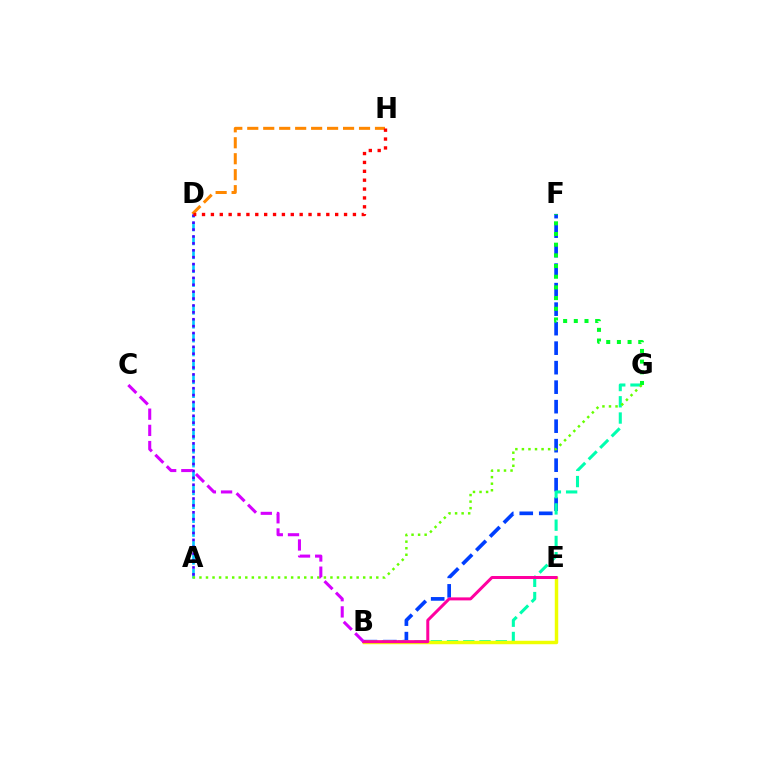{('B', 'F'): [{'color': '#003fff', 'line_style': 'dashed', 'thickness': 2.65}], ('D', 'H'): [{'color': '#ff8800', 'line_style': 'dashed', 'thickness': 2.17}, {'color': '#ff0000', 'line_style': 'dotted', 'thickness': 2.41}], ('A', 'D'): [{'color': '#00c7ff', 'line_style': 'dashed', 'thickness': 1.89}, {'color': '#4f00ff', 'line_style': 'dotted', 'thickness': 1.87}], ('B', 'G'): [{'color': '#00ffaf', 'line_style': 'dashed', 'thickness': 2.21}], ('B', 'E'): [{'color': '#eeff00', 'line_style': 'solid', 'thickness': 2.49}, {'color': '#ff00a0', 'line_style': 'solid', 'thickness': 2.16}], ('A', 'G'): [{'color': '#66ff00', 'line_style': 'dotted', 'thickness': 1.78}], ('F', 'G'): [{'color': '#00ff27', 'line_style': 'dotted', 'thickness': 2.9}], ('B', 'C'): [{'color': '#d600ff', 'line_style': 'dashed', 'thickness': 2.2}]}